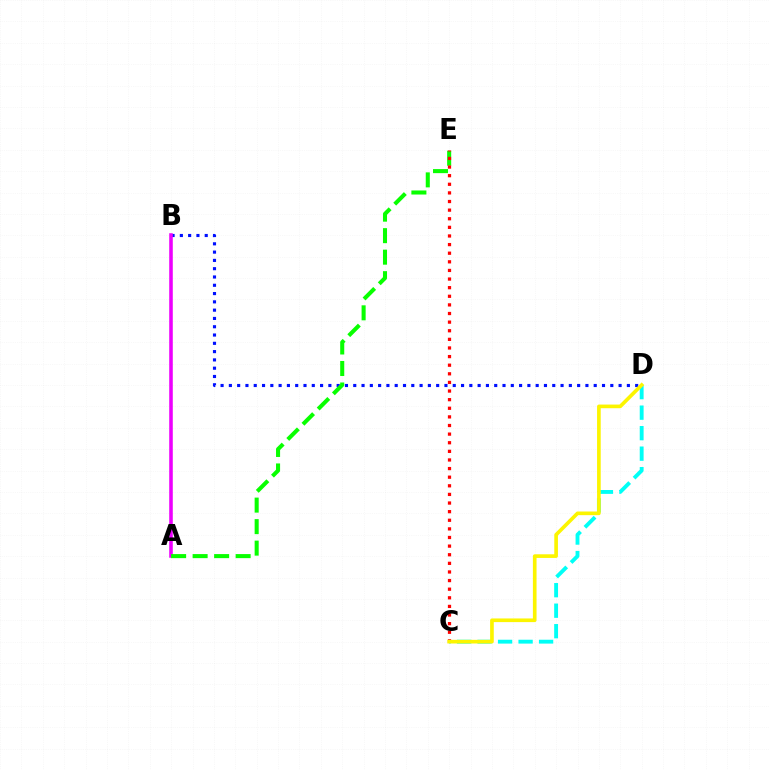{('B', 'D'): [{'color': '#0010ff', 'line_style': 'dotted', 'thickness': 2.25}], ('C', 'D'): [{'color': '#00fff6', 'line_style': 'dashed', 'thickness': 2.78}, {'color': '#fcf500', 'line_style': 'solid', 'thickness': 2.63}], ('A', 'B'): [{'color': '#ee00ff', 'line_style': 'solid', 'thickness': 2.57}], ('A', 'E'): [{'color': '#08ff00', 'line_style': 'dashed', 'thickness': 2.92}], ('C', 'E'): [{'color': '#ff0000', 'line_style': 'dotted', 'thickness': 2.34}]}